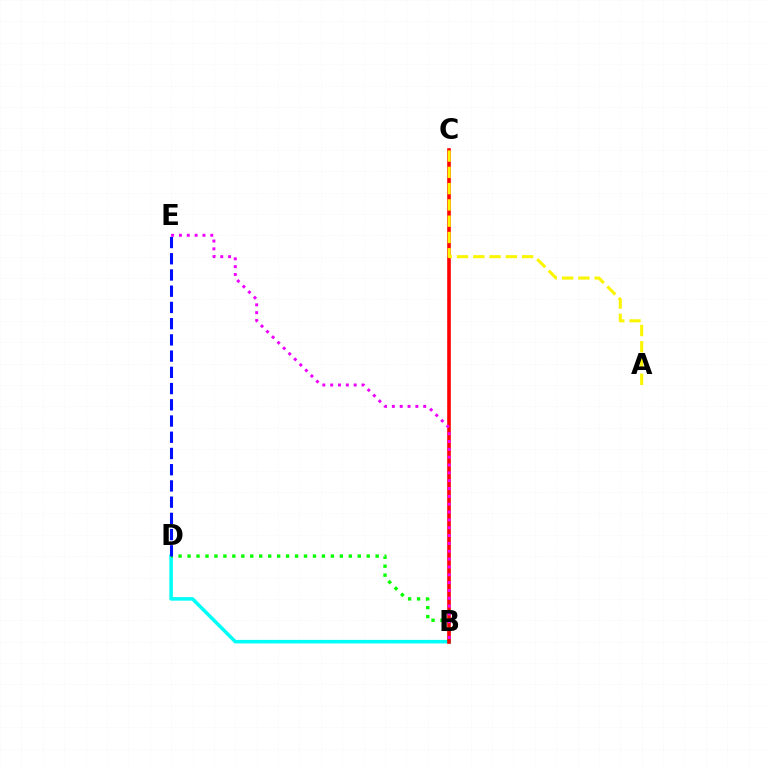{('B', 'D'): [{'color': '#00fff6', 'line_style': 'solid', 'thickness': 2.55}, {'color': '#08ff00', 'line_style': 'dotted', 'thickness': 2.43}], ('D', 'E'): [{'color': '#0010ff', 'line_style': 'dashed', 'thickness': 2.2}], ('B', 'C'): [{'color': '#ff0000', 'line_style': 'solid', 'thickness': 2.61}], ('B', 'E'): [{'color': '#ee00ff', 'line_style': 'dotted', 'thickness': 2.13}], ('A', 'C'): [{'color': '#fcf500', 'line_style': 'dashed', 'thickness': 2.21}]}